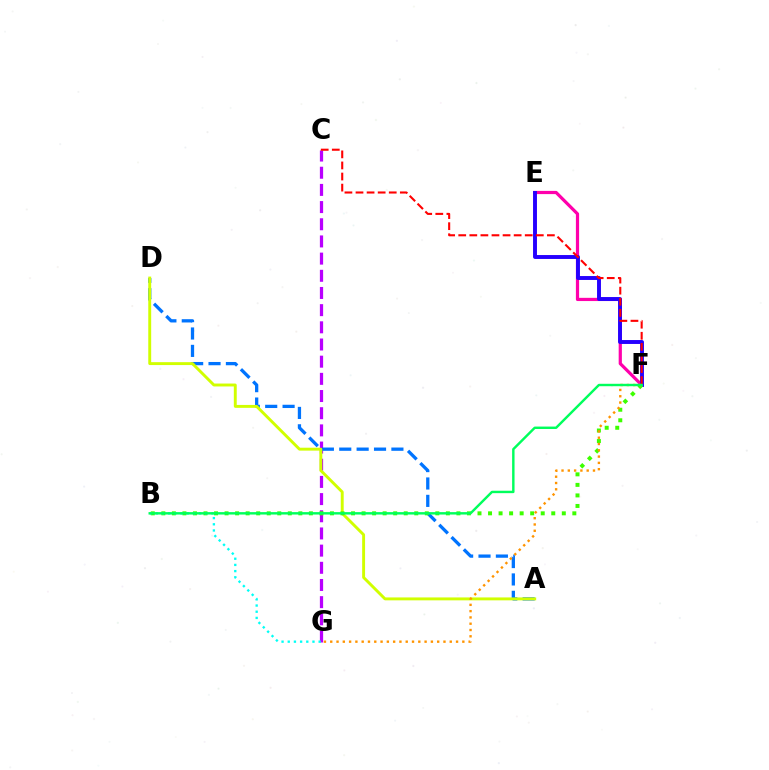{('E', 'F'): [{'color': '#ff00ac', 'line_style': 'solid', 'thickness': 2.31}, {'color': '#2500ff', 'line_style': 'solid', 'thickness': 2.82}], ('C', 'G'): [{'color': '#b900ff', 'line_style': 'dashed', 'thickness': 2.33}], ('A', 'D'): [{'color': '#0074ff', 'line_style': 'dashed', 'thickness': 2.36}, {'color': '#d1ff00', 'line_style': 'solid', 'thickness': 2.1}], ('B', 'F'): [{'color': '#3dff00', 'line_style': 'dotted', 'thickness': 2.86}, {'color': '#00ff5c', 'line_style': 'solid', 'thickness': 1.74}], ('F', 'G'): [{'color': '#ff9400', 'line_style': 'dotted', 'thickness': 1.71}], ('C', 'F'): [{'color': '#ff0000', 'line_style': 'dashed', 'thickness': 1.51}], ('B', 'G'): [{'color': '#00fff6', 'line_style': 'dotted', 'thickness': 1.68}]}